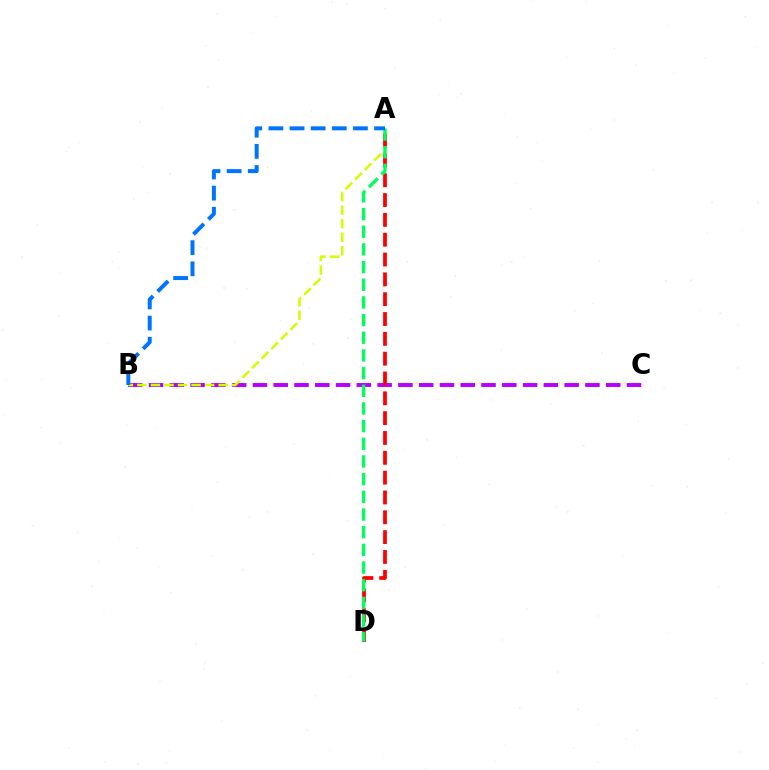{('B', 'C'): [{'color': '#b900ff', 'line_style': 'dashed', 'thickness': 2.82}], ('A', 'B'): [{'color': '#d1ff00', 'line_style': 'dashed', 'thickness': 1.84}, {'color': '#0074ff', 'line_style': 'dashed', 'thickness': 2.87}], ('A', 'D'): [{'color': '#ff0000', 'line_style': 'dashed', 'thickness': 2.69}, {'color': '#00ff5c', 'line_style': 'dashed', 'thickness': 2.4}]}